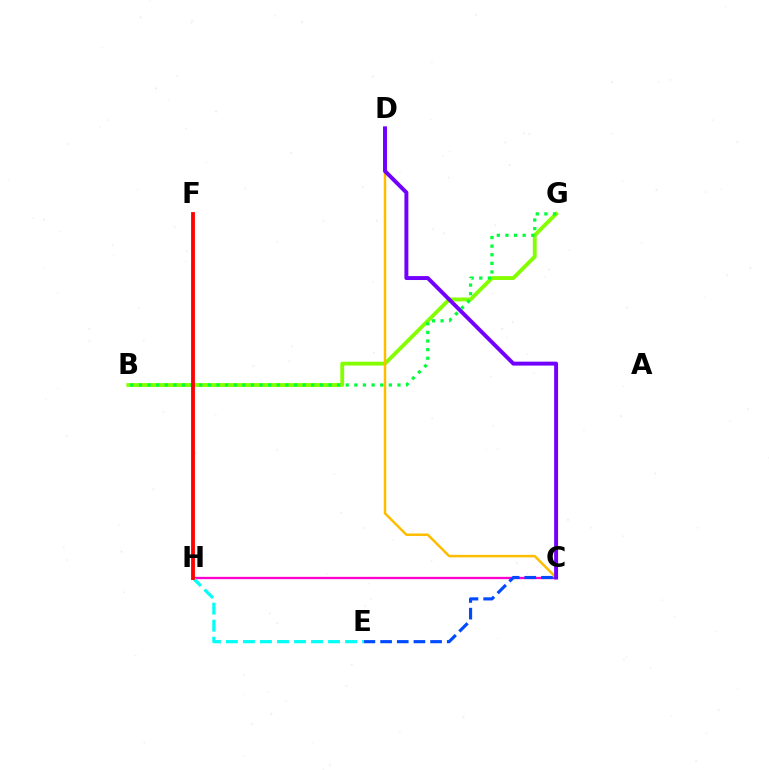{('C', 'H'): [{'color': '#ff00cf', 'line_style': 'solid', 'thickness': 1.66}], ('B', 'G'): [{'color': '#84ff00', 'line_style': 'solid', 'thickness': 2.77}, {'color': '#00ff39', 'line_style': 'dotted', 'thickness': 2.34}], ('C', 'D'): [{'color': '#ffbd00', 'line_style': 'solid', 'thickness': 1.8}, {'color': '#7200ff', 'line_style': 'solid', 'thickness': 2.84}], ('C', 'E'): [{'color': '#004bff', 'line_style': 'dashed', 'thickness': 2.26}], ('E', 'H'): [{'color': '#00fff6', 'line_style': 'dashed', 'thickness': 2.31}], ('F', 'H'): [{'color': '#ff0000', 'line_style': 'solid', 'thickness': 2.75}]}